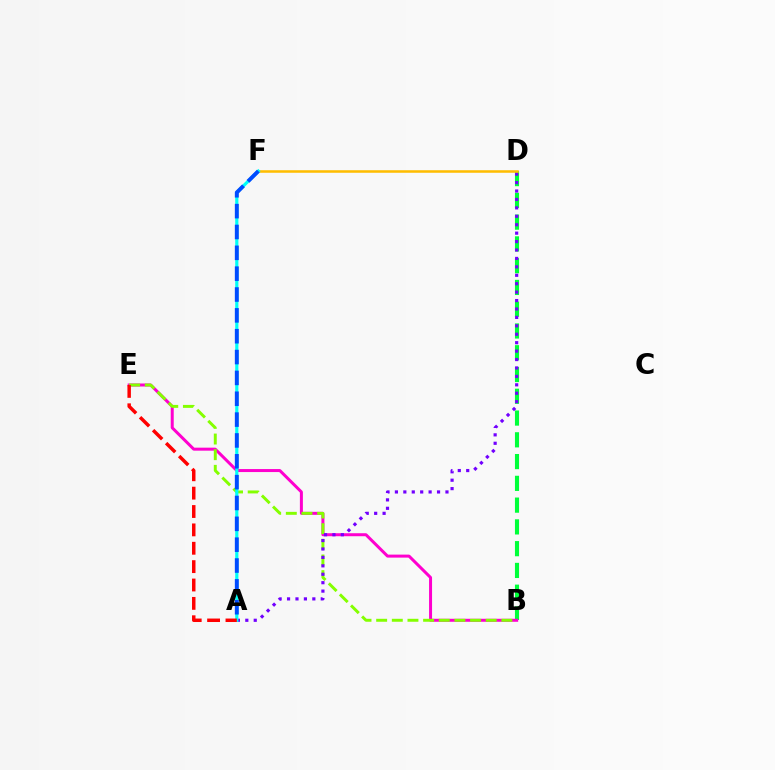{('B', 'D'): [{'color': '#00ff39', 'line_style': 'dashed', 'thickness': 2.96}], ('B', 'E'): [{'color': '#ff00cf', 'line_style': 'solid', 'thickness': 2.16}, {'color': '#84ff00', 'line_style': 'dashed', 'thickness': 2.13}], ('A', 'D'): [{'color': '#7200ff', 'line_style': 'dotted', 'thickness': 2.29}], ('D', 'F'): [{'color': '#ffbd00', 'line_style': 'solid', 'thickness': 1.83}], ('A', 'F'): [{'color': '#00fff6', 'line_style': 'solid', 'thickness': 2.29}, {'color': '#004bff', 'line_style': 'dashed', 'thickness': 2.83}], ('A', 'E'): [{'color': '#ff0000', 'line_style': 'dashed', 'thickness': 2.5}]}